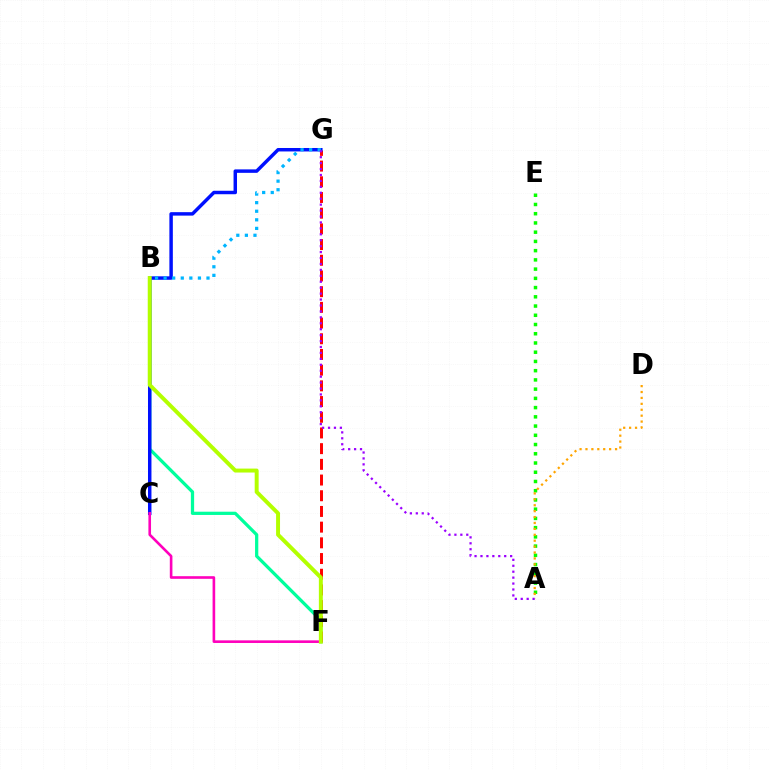{('B', 'F'): [{'color': '#00ff9d', 'line_style': 'solid', 'thickness': 2.34}, {'color': '#b3ff00', 'line_style': 'solid', 'thickness': 2.84}], ('F', 'G'): [{'color': '#ff0000', 'line_style': 'dashed', 'thickness': 2.13}], ('A', 'E'): [{'color': '#08ff00', 'line_style': 'dotted', 'thickness': 2.51}], ('C', 'G'): [{'color': '#0010ff', 'line_style': 'solid', 'thickness': 2.49}], ('B', 'G'): [{'color': '#00b5ff', 'line_style': 'dotted', 'thickness': 2.33}], ('C', 'F'): [{'color': '#ff00bd', 'line_style': 'solid', 'thickness': 1.89}], ('A', 'D'): [{'color': '#ffa500', 'line_style': 'dotted', 'thickness': 1.61}], ('A', 'G'): [{'color': '#9b00ff', 'line_style': 'dotted', 'thickness': 1.61}]}